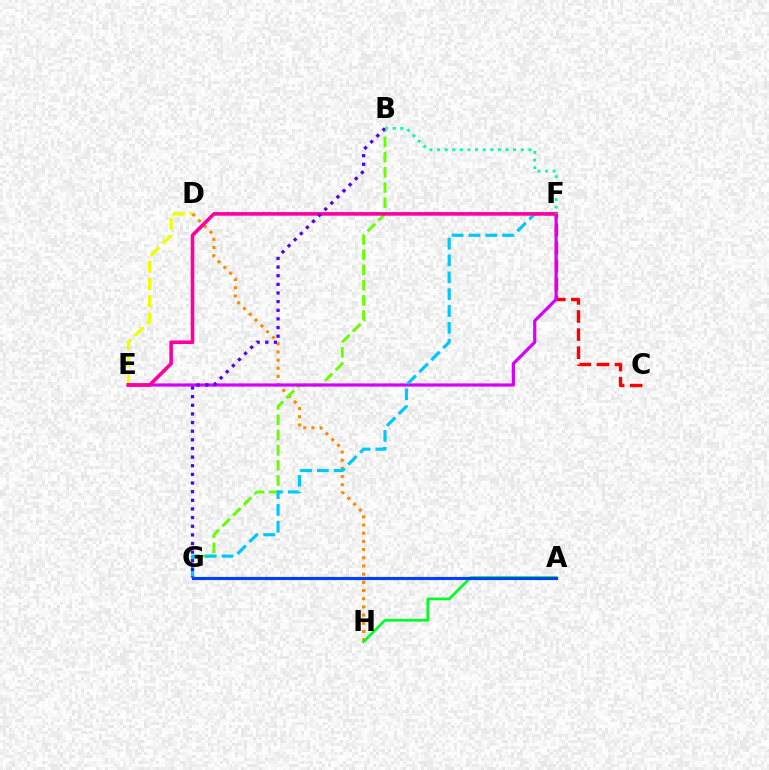{('D', 'E'): [{'color': '#eeff00', 'line_style': 'dashed', 'thickness': 2.35}], ('C', 'F'): [{'color': '#ff0000', 'line_style': 'dashed', 'thickness': 2.46}], ('D', 'H'): [{'color': '#ff8800', 'line_style': 'dotted', 'thickness': 2.22}], ('A', 'H'): [{'color': '#00ff27', 'line_style': 'solid', 'thickness': 1.96}], ('B', 'G'): [{'color': '#66ff00', 'line_style': 'dashed', 'thickness': 2.07}, {'color': '#4f00ff', 'line_style': 'dotted', 'thickness': 2.35}], ('E', 'F'): [{'color': '#d600ff', 'line_style': 'solid', 'thickness': 2.3}, {'color': '#ff00a0', 'line_style': 'solid', 'thickness': 2.6}], ('A', 'G'): [{'color': '#003fff', 'line_style': 'solid', 'thickness': 2.26}], ('F', 'G'): [{'color': '#00c7ff', 'line_style': 'dashed', 'thickness': 2.29}], ('B', 'F'): [{'color': '#00ffaf', 'line_style': 'dotted', 'thickness': 2.07}]}